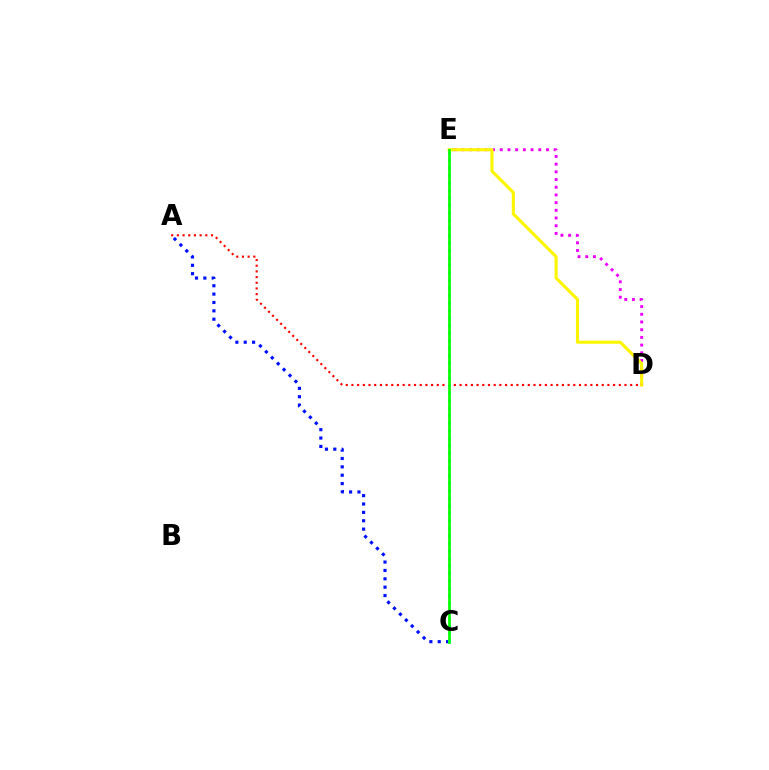{('D', 'E'): [{'color': '#ee00ff', 'line_style': 'dotted', 'thickness': 2.09}, {'color': '#fcf500', 'line_style': 'solid', 'thickness': 2.23}], ('A', 'C'): [{'color': '#0010ff', 'line_style': 'dotted', 'thickness': 2.27}], ('A', 'D'): [{'color': '#ff0000', 'line_style': 'dotted', 'thickness': 1.55}], ('C', 'E'): [{'color': '#00fff6', 'line_style': 'dotted', 'thickness': 2.04}, {'color': '#08ff00', 'line_style': 'solid', 'thickness': 1.96}]}